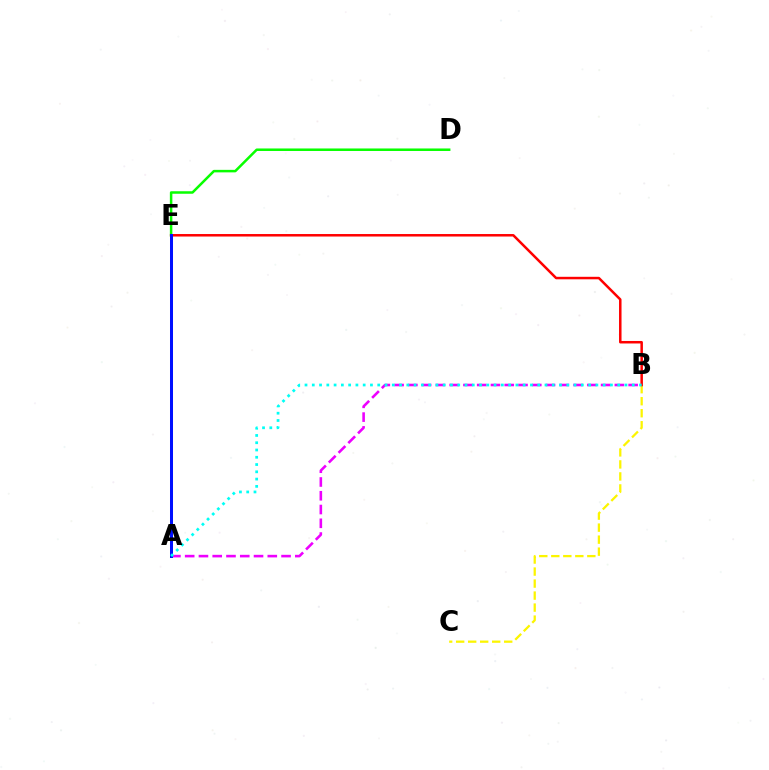{('B', 'C'): [{'color': '#fcf500', 'line_style': 'dashed', 'thickness': 1.63}], ('B', 'E'): [{'color': '#ff0000', 'line_style': 'solid', 'thickness': 1.8}], ('A', 'B'): [{'color': '#ee00ff', 'line_style': 'dashed', 'thickness': 1.87}, {'color': '#00fff6', 'line_style': 'dotted', 'thickness': 1.98}], ('D', 'E'): [{'color': '#08ff00', 'line_style': 'solid', 'thickness': 1.81}], ('A', 'E'): [{'color': '#0010ff', 'line_style': 'solid', 'thickness': 2.16}]}